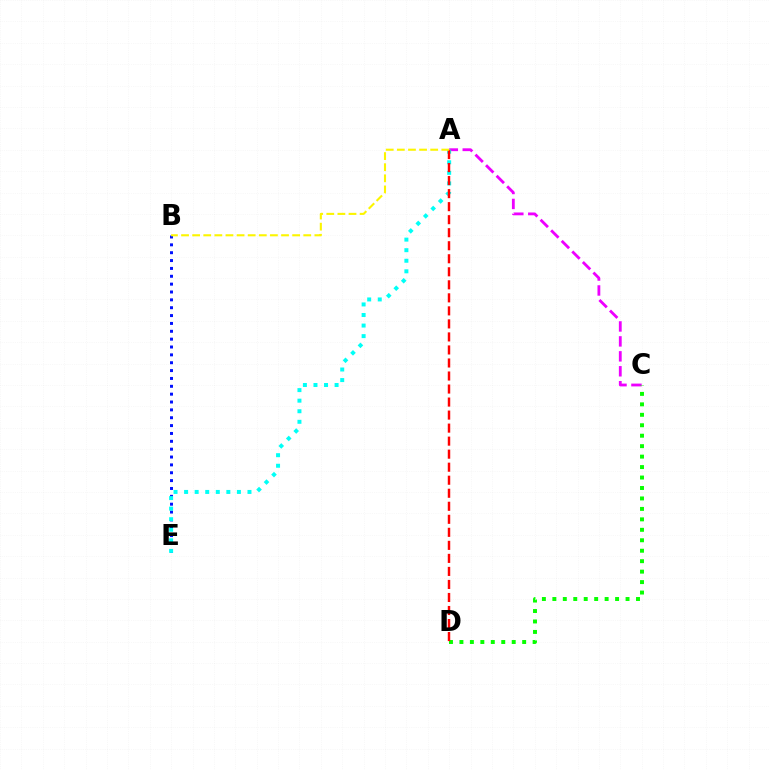{('A', 'C'): [{'color': '#ee00ff', 'line_style': 'dashed', 'thickness': 2.03}], ('B', 'E'): [{'color': '#0010ff', 'line_style': 'dotted', 'thickness': 2.14}], ('C', 'D'): [{'color': '#08ff00', 'line_style': 'dotted', 'thickness': 2.84}], ('A', 'E'): [{'color': '#00fff6', 'line_style': 'dotted', 'thickness': 2.87}], ('A', 'D'): [{'color': '#ff0000', 'line_style': 'dashed', 'thickness': 1.77}], ('A', 'B'): [{'color': '#fcf500', 'line_style': 'dashed', 'thickness': 1.51}]}